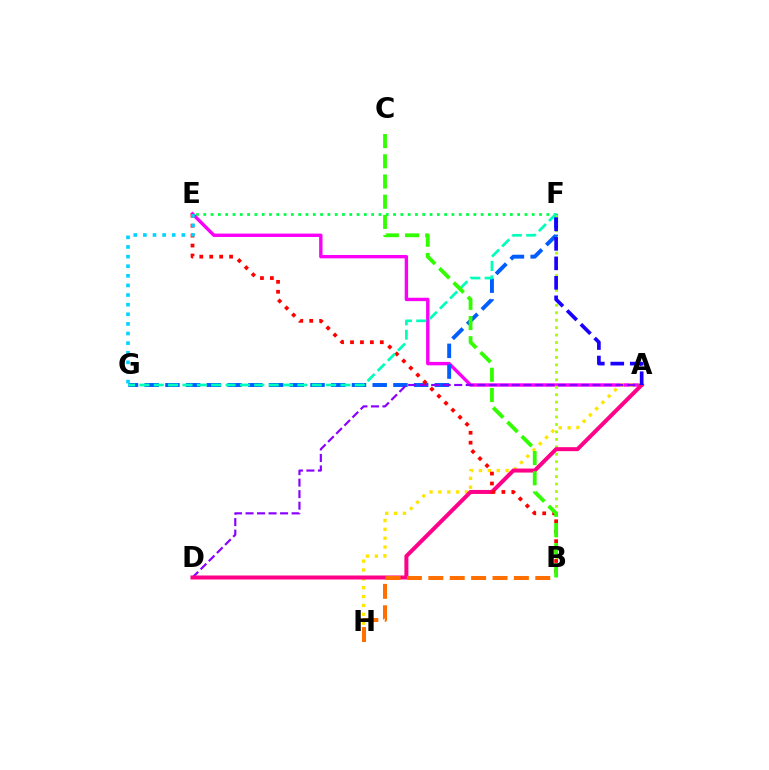{('E', 'F'): [{'color': '#00ff45', 'line_style': 'dotted', 'thickness': 1.98}], ('A', 'E'): [{'color': '#fa00f9', 'line_style': 'solid', 'thickness': 2.44}], ('F', 'G'): [{'color': '#005dff', 'line_style': 'dashed', 'thickness': 2.82}, {'color': '#00ffbb', 'line_style': 'dashed', 'thickness': 1.95}], ('A', 'H'): [{'color': '#ffe600', 'line_style': 'dotted', 'thickness': 2.41}], ('A', 'D'): [{'color': '#8a00ff', 'line_style': 'dashed', 'thickness': 1.56}, {'color': '#ff0088', 'line_style': 'solid', 'thickness': 2.88}], ('B', 'F'): [{'color': '#a2ff00', 'line_style': 'dotted', 'thickness': 2.02}], ('B', 'E'): [{'color': '#ff0000', 'line_style': 'dotted', 'thickness': 2.7}], ('B', 'H'): [{'color': '#ff7000', 'line_style': 'dashed', 'thickness': 2.91}], ('E', 'G'): [{'color': '#00d3ff', 'line_style': 'dotted', 'thickness': 2.61}], ('A', 'F'): [{'color': '#1900ff', 'line_style': 'dashed', 'thickness': 2.65}], ('B', 'C'): [{'color': '#31ff00', 'line_style': 'dashed', 'thickness': 2.74}]}